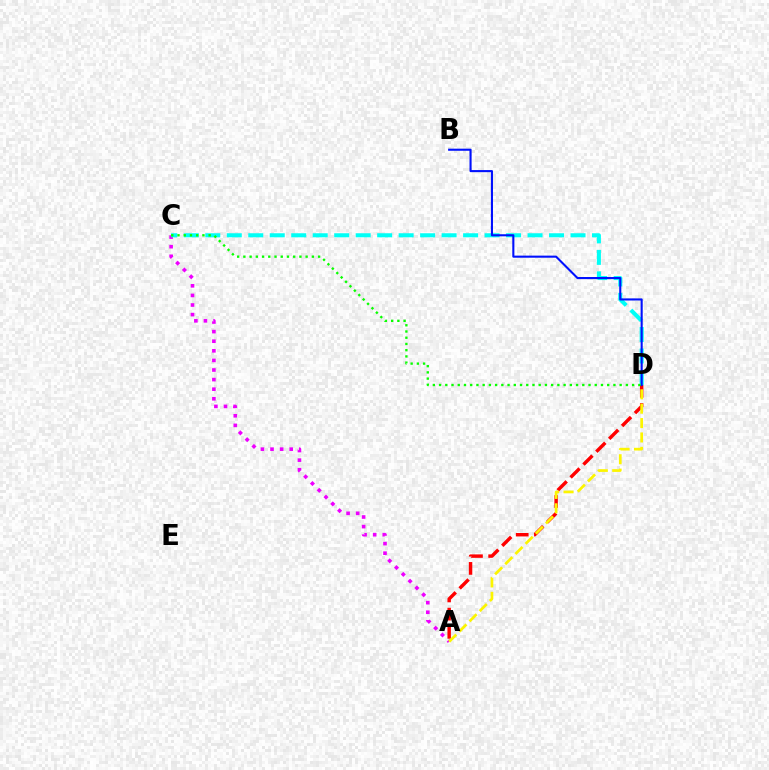{('A', 'C'): [{'color': '#ee00ff', 'line_style': 'dotted', 'thickness': 2.61}], ('C', 'D'): [{'color': '#00fff6', 'line_style': 'dashed', 'thickness': 2.92}, {'color': '#08ff00', 'line_style': 'dotted', 'thickness': 1.69}], ('A', 'D'): [{'color': '#ff0000', 'line_style': 'dashed', 'thickness': 2.47}, {'color': '#fcf500', 'line_style': 'dashed', 'thickness': 1.95}], ('B', 'D'): [{'color': '#0010ff', 'line_style': 'solid', 'thickness': 1.51}]}